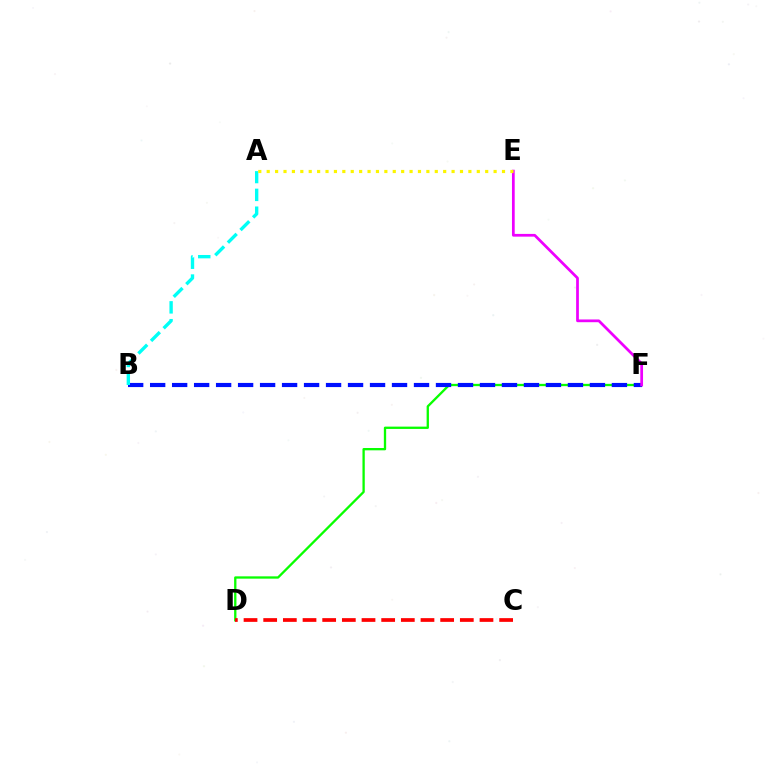{('D', 'F'): [{'color': '#08ff00', 'line_style': 'solid', 'thickness': 1.66}], ('B', 'F'): [{'color': '#0010ff', 'line_style': 'dashed', 'thickness': 2.99}], ('A', 'B'): [{'color': '#00fff6', 'line_style': 'dashed', 'thickness': 2.42}], ('C', 'D'): [{'color': '#ff0000', 'line_style': 'dashed', 'thickness': 2.67}], ('E', 'F'): [{'color': '#ee00ff', 'line_style': 'solid', 'thickness': 1.97}], ('A', 'E'): [{'color': '#fcf500', 'line_style': 'dotted', 'thickness': 2.28}]}